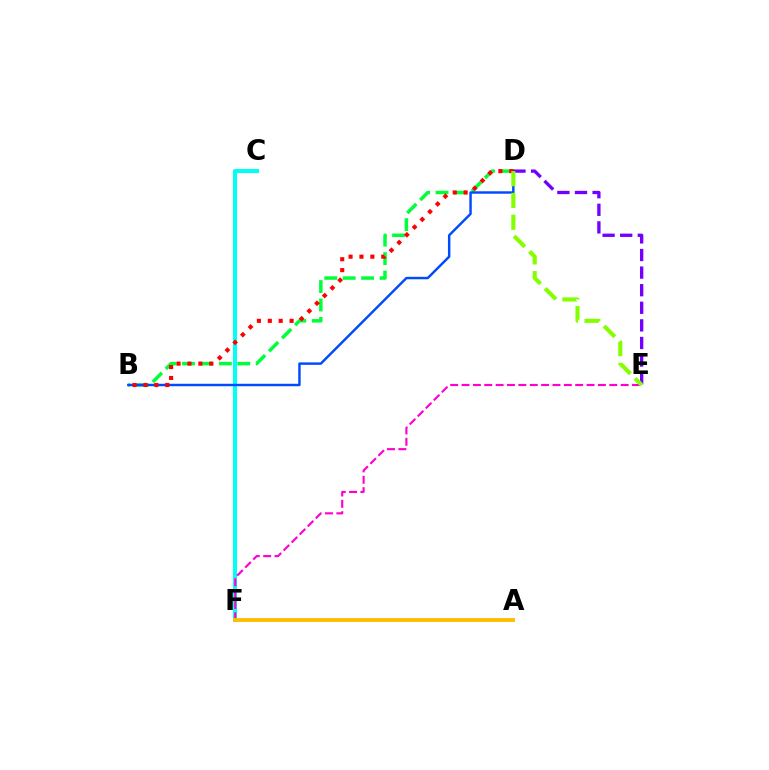{('C', 'F'): [{'color': '#00fff6', 'line_style': 'solid', 'thickness': 2.88}], ('B', 'D'): [{'color': '#00ff39', 'line_style': 'dashed', 'thickness': 2.5}, {'color': '#004bff', 'line_style': 'solid', 'thickness': 1.76}, {'color': '#ff0000', 'line_style': 'dotted', 'thickness': 2.96}], ('E', 'F'): [{'color': '#ff00cf', 'line_style': 'dashed', 'thickness': 1.54}], ('D', 'E'): [{'color': '#7200ff', 'line_style': 'dashed', 'thickness': 2.39}, {'color': '#84ff00', 'line_style': 'dashed', 'thickness': 2.96}], ('A', 'F'): [{'color': '#ffbd00', 'line_style': 'solid', 'thickness': 2.8}]}